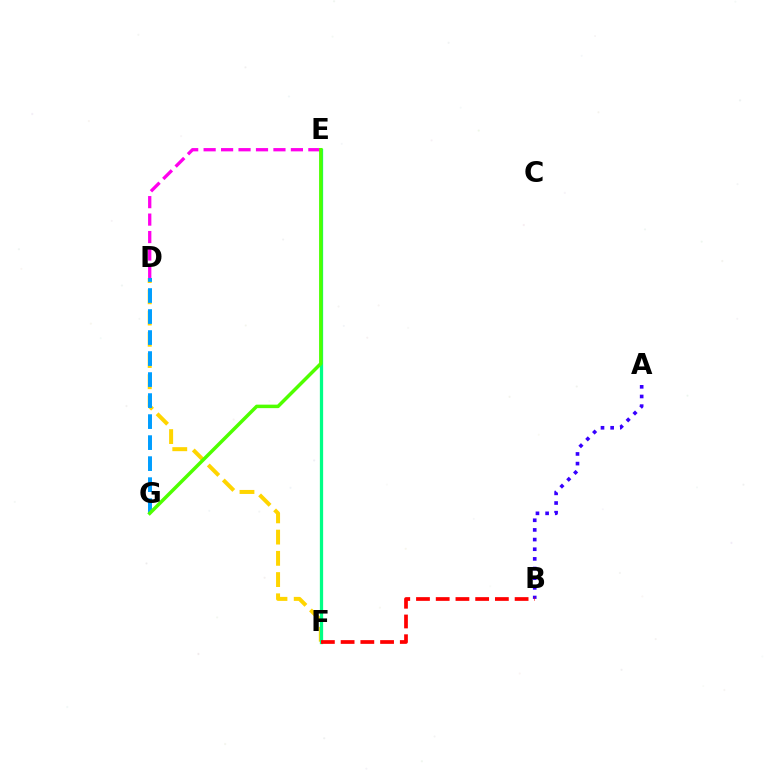{('D', 'F'): [{'color': '#ffd500', 'line_style': 'dashed', 'thickness': 2.88}], ('E', 'F'): [{'color': '#00ff86', 'line_style': 'solid', 'thickness': 2.35}], ('D', 'G'): [{'color': '#009eff', 'line_style': 'dashed', 'thickness': 2.85}], ('D', 'E'): [{'color': '#ff00ed', 'line_style': 'dashed', 'thickness': 2.37}], ('A', 'B'): [{'color': '#3700ff', 'line_style': 'dotted', 'thickness': 2.62}], ('B', 'F'): [{'color': '#ff0000', 'line_style': 'dashed', 'thickness': 2.68}], ('E', 'G'): [{'color': '#4fff00', 'line_style': 'solid', 'thickness': 2.51}]}